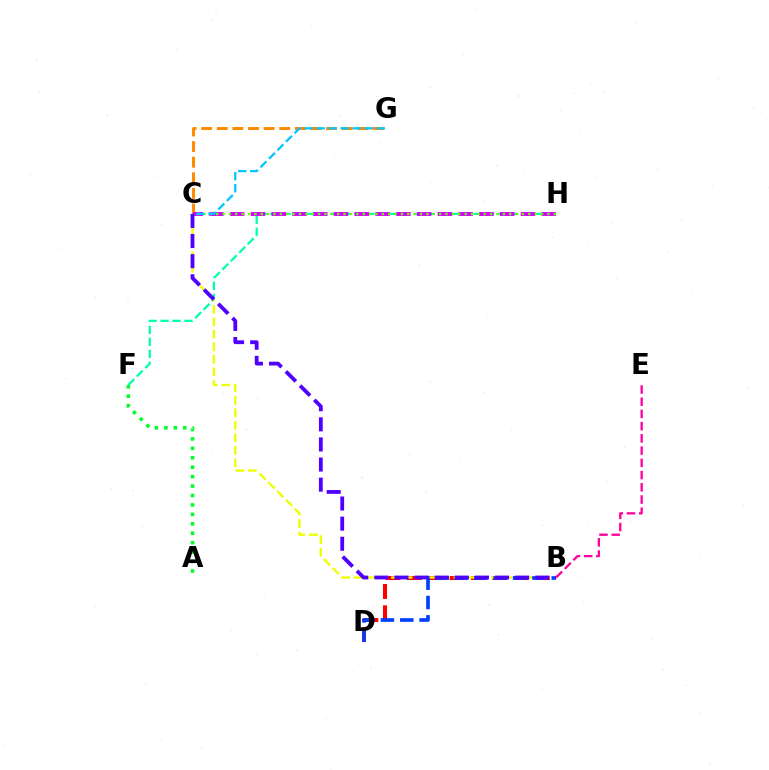{('F', 'H'): [{'color': '#00ffaf', 'line_style': 'dashed', 'thickness': 1.62}], ('B', 'D'): [{'color': '#ff0000', 'line_style': 'dashed', 'thickness': 2.9}, {'color': '#003fff', 'line_style': 'dashed', 'thickness': 2.63}], ('C', 'G'): [{'color': '#ff8800', 'line_style': 'dashed', 'thickness': 2.12}, {'color': '#00c7ff', 'line_style': 'dashed', 'thickness': 1.63}], ('B', 'C'): [{'color': '#eeff00', 'line_style': 'dashed', 'thickness': 1.7}, {'color': '#4f00ff', 'line_style': 'dashed', 'thickness': 2.73}], ('C', 'H'): [{'color': '#d600ff', 'line_style': 'dashed', 'thickness': 2.82}, {'color': '#66ff00', 'line_style': 'dotted', 'thickness': 1.73}], ('A', 'F'): [{'color': '#00ff27', 'line_style': 'dotted', 'thickness': 2.56}], ('B', 'E'): [{'color': '#ff00a0', 'line_style': 'dashed', 'thickness': 1.66}]}